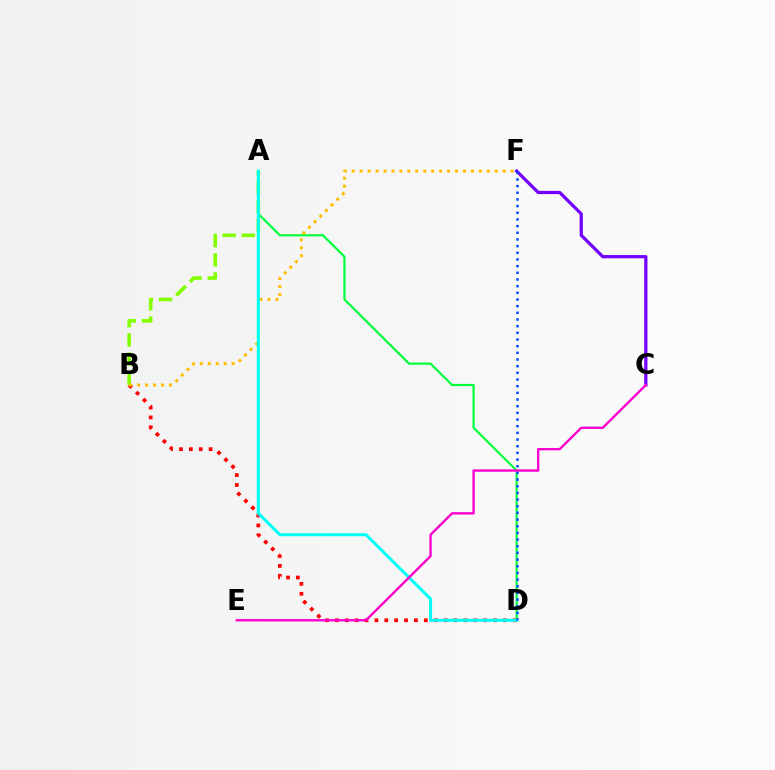{('A', 'D'): [{'color': '#00ff39', 'line_style': 'solid', 'thickness': 1.57}, {'color': '#00fff6', 'line_style': 'solid', 'thickness': 2.18}], ('A', 'B'): [{'color': '#84ff00', 'line_style': 'dashed', 'thickness': 2.61}], ('B', 'D'): [{'color': '#ff0000', 'line_style': 'dotted', 'thickness': 2.69}], ('C', 'F'): [{'color': '#7200ff', 'line_style': 'solid', 'thickness': 2.32}], ('B', 'F'): [{'color': '#ffbd00', 'line_style': 'dotted', 'thickness': 2.16}], ('D', 'F'): [{'color': '#004bff', 'line_style': 'dotted', 'thickness': 1.81}], ('C', 'E'): [{'color': '#ff00cf', 'line_style': 'solid', 'thickness': 1.7}]}